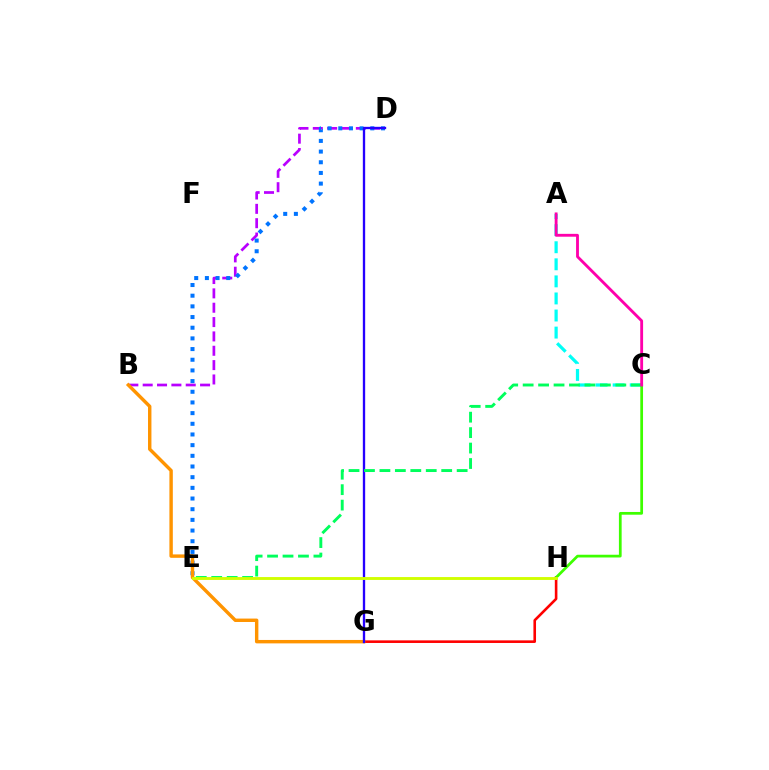{('G', 'H'): [{'color': '#ff0000', 'line_style': 'solid', 'thickness': 1.88}], ('B', 'D'): [{'color': '#b900ff', 'line_style': 'dashed', 'thickness': 1.95}], ('A', 'C'): [{'color': '#00fff6', 'line_style': 'dashed', 'thickness': 2.32}, {'color': '#ff00ac', 'line_style': 'solid', 'thickness': 2.05}], ('D', 'E'): [{'color': '#0074ff', 'line_style': 'dotted', 'thickness': 2.9}], ('B', 'G'): [{'color': '#ff9400', 'line_style': 'solid', 'thickness': 2.46}], ('D', 'G'): [{'color': '#2500ff', 'line_style': 'solid', 'thickness': 1.68}], ('C', 'H'): [{'color': '#3dff00', 'line_style': 'solid', 'thickness': 1.97}], ('C', 'E'): [{'color': '#00ff5c', 'line_style': 'dashed', 'thickness': 2.1}], ('E', 'H'): [{'color': '#d1ff00', 'line_style': 'solid', 'thickness': 2.08}]}